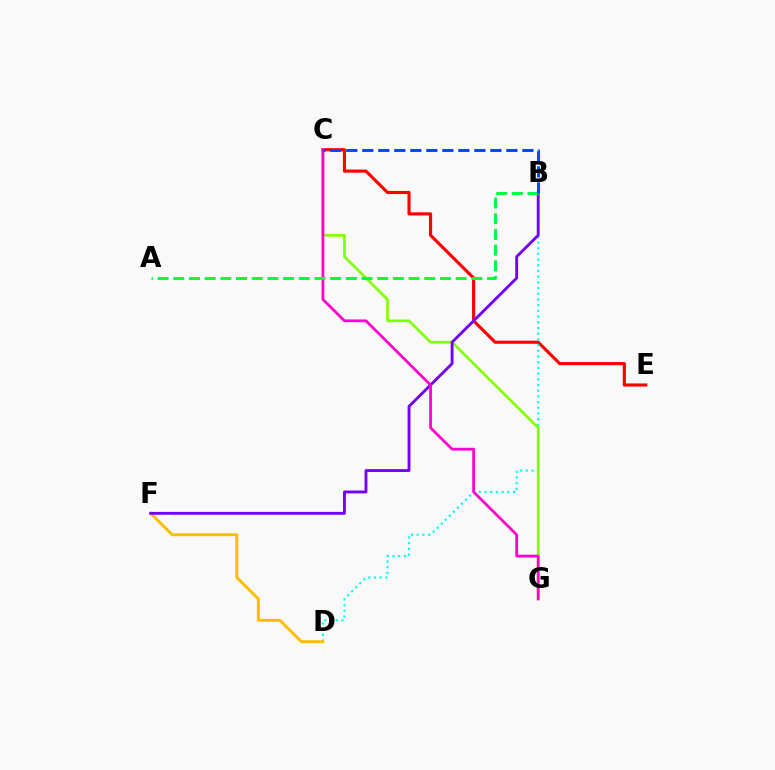{('C', 'E'): [{'color': '#ff0000', 'line_style': 'solid', 'thickness': 2.25}], ('B', 'D'): [{'color': '#00fff6', 'line_style': 'dotted', 'thickness': 1.55}], ('D', 'F'): [{'color': '#ffbd00', 'line_style': 'solid', 'thickness': 2.12}], ('C', 'G'): [{'color': '#84ff00', 'line_style': 'solid', 'thickness': 1.94}, {'color': '#ff00cf', 'line_style': 'solid', 'thickness': 1.99}], ('B', 'F'): [{'color': '#7200ff', 'line_style': 'solid', 'thickness': 2.06}], ('A', 'B'): [{'color': '#00ff39', 'line_style': 'dashed', 'thickness': 2.13}], ('B', 'C'): [{'color': '#004bff', 'line_style': 'dashed', 'thickness': 2.17}]}